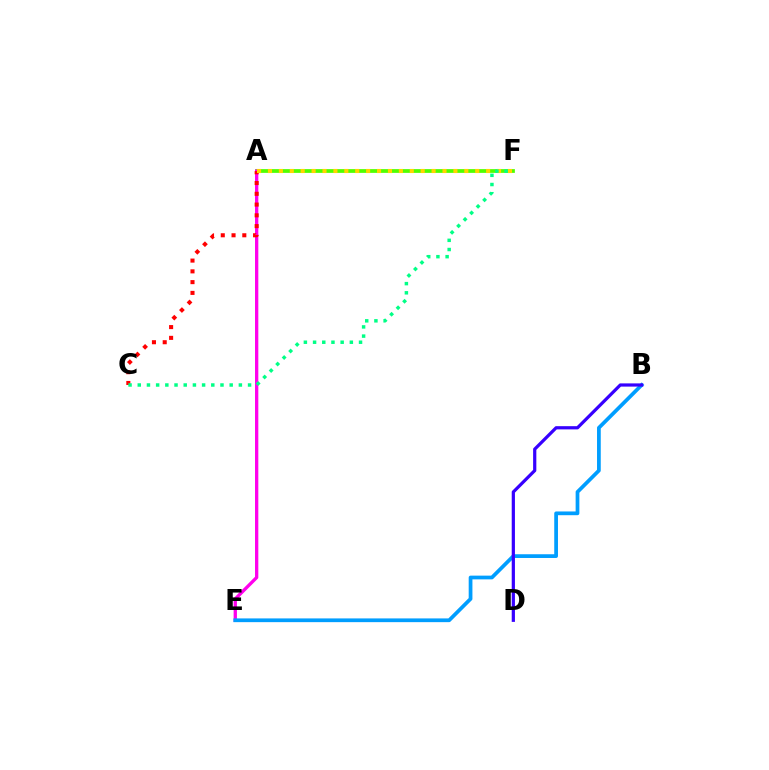{('A', 'F'): [{'color': '#4fff00', 'line_style': 'solid', 'thickness': 2.7}, {'color': '#ffd500', 'line_style': 'dotted', 'thickness': 2.96}], ('A', 'E'): [{'color': '#ff00ed', 'line_style': 'solid', 'thickness': 2.38}], ('A', 'C'): [{'color': '#ff0000', 'line_style': 'dotted', 'thickness': 2.93}], ('C', 'F'): [{'color': '#00ff86', 'line_style': 'dotted', 'thickness': 2.5}], ('B', 'E'): [{'color': '#009eff', 'line_style': 'solid', 'thickness': 2.69}], ('B', 'D'): [{'color': '#3700ff', 'line_style': 'solid', 'thickness': 2.32}]}